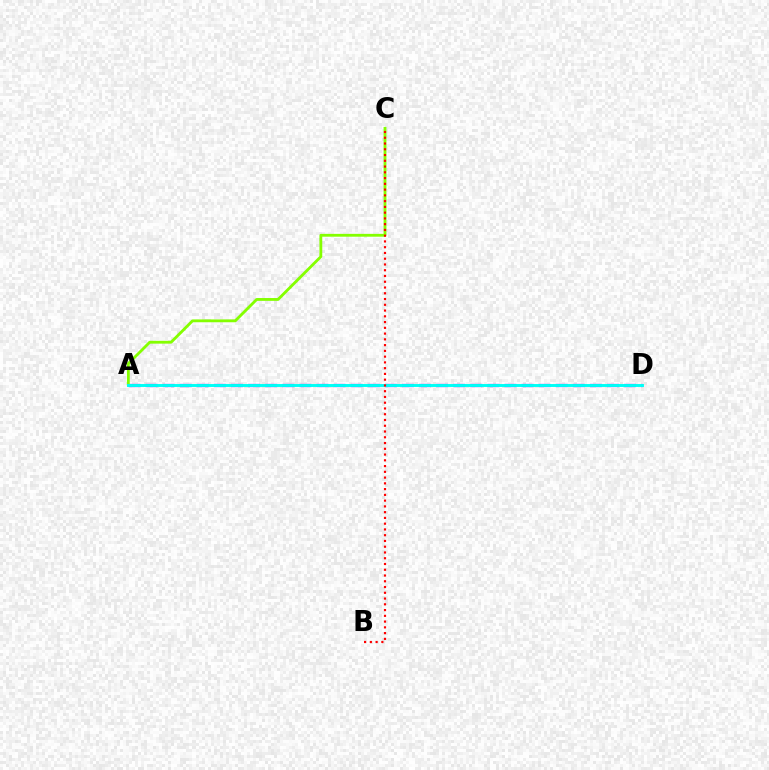{('A', 'D'): [{'color': '#7200ff', 'line_style': 'dashed', 'thickness': 2.32}, {'color': '#00fff6', 'line_style': 'solid', 'thickness': 2.1}], ('A', 'C'): [{'color': '#84ff00', 'line_style': 'solid', 'thickness': 2.04}], ('B', 'C'): [{'color': '#ff0000', 'line_style': 'dotted', 'thickness': 1.56}]}